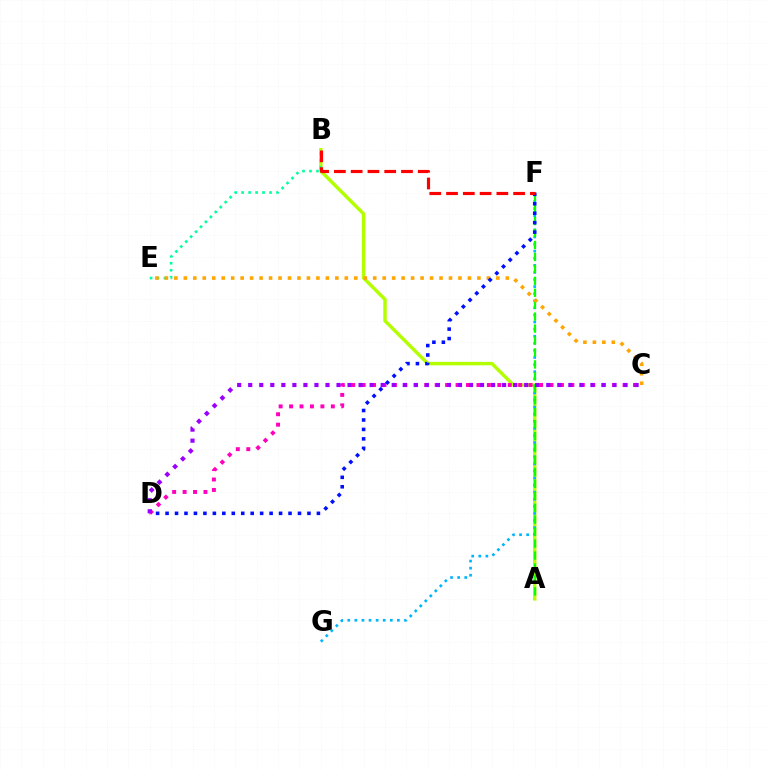{('A', 'B'): [{'color': '#b3ff00', 'line_style': 'solid', 'thickness': 2.48}], ('B', 'E'): [{'color': '#00ff9d', 'line_style': 'dotted', 'thickness': 1.9}], ('F', 'G'): [{'color': '#00b5ff', 'line_style': 'dotted', 'thickness': 1.93}], ('C', 'D'): [{'color': '#ff00bd', 'line_style': 'dotted', 'thickness': 2.84}, {'color': '#9b00ff', 'line_style': 'dotted', 'thickness': 3.0}], ('A', 'F'): [{'color': '#08ff00', 'line_style': 'dashed', 'thickness': 1.62}], ('C', 'E'): [{'color': '#ffa500', 'line_style': 'dotted', 'thickness': 2.57}], ('D', 'F'): [{'color': '#0010ff', 'line_style': 'dotted', 'thickness': 2.57}], ('B', 'F'): [{'color': '#ff0000', 'line_style': 'dashed', 'thickness': 2.28}]}